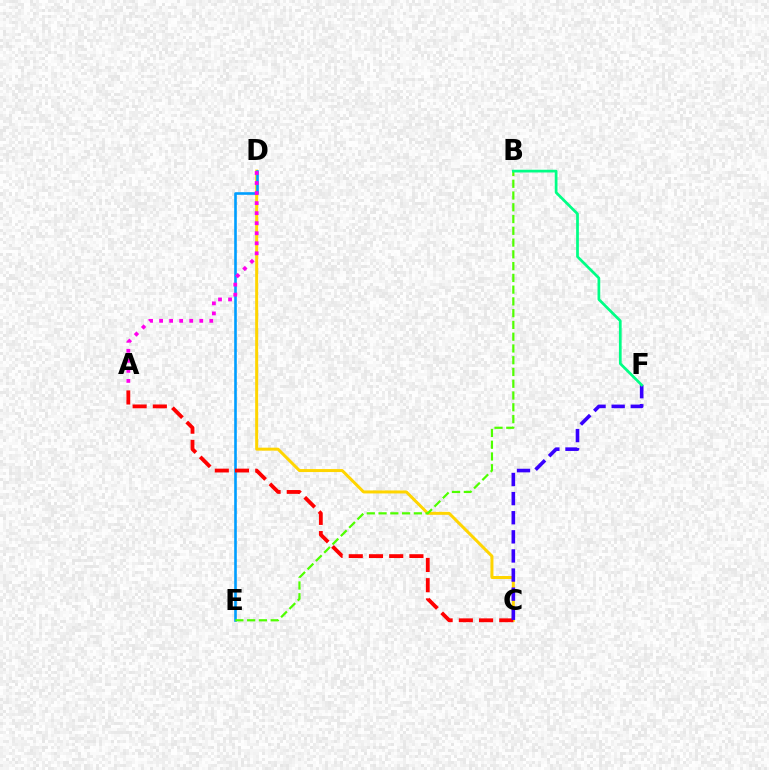{('C', 'D'): [{'color': '#ffd500', 'line_style': 'solid', 'thickness': 2.15}], ('D', 'E'): [{'color': '#009eff', 'line_style': 'solid', 'thickness': 1.89}], ('A', 'C'): [{'color': '#ff0000', 'line_style': 'dashed', 'thickness': 2.75}], ('C', 'F'): [{'color': '#3700ff', 'line_style': 'dashed', 'thickness': 2.6}], ('A', 'D'): [{'color': '#ff00ed', 'line_style': 'dotted', 'thickness': 2.73}], ('B', 'E'): [{'color': '#4fff00', 'line_style': 'dashed', 'thickness': 1.6}], ('B', 'F'): [{'color': '#00ff86', 'line_style': 'solid', 'thickness': 1.96}]}